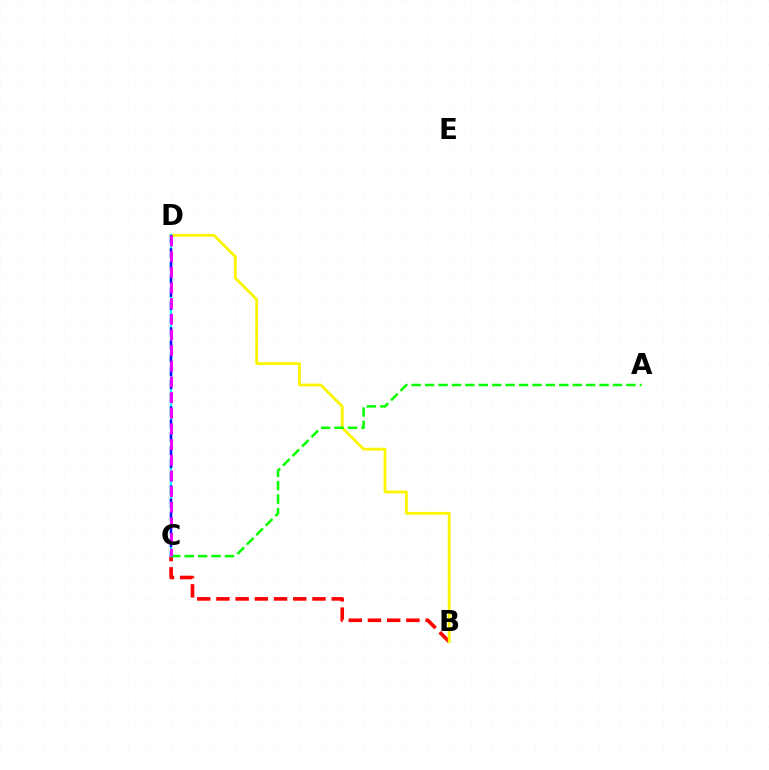{('B', 'C'): [{'color': '#ff0000', 'line_style': 'dashed', 'thickness': 2.61}], ('B', 'D'): [{'color': '#fcf500', 'line_style': 'solid', 'thickness': 2.02}], ('A', 'C'): [{'color': '#08ff00', 'line_style': 'dashed', 'thickness': 1.82}], ('C', 'D'): [{'color': '#00fff6', 'line_style': 'solid', 'thickness': 1.61}, {'color': '#0010ff', 'line_style': 'dashed', 'thickness': 1.79}, {'color': '#ee00ff', 'line_style': 'dashed', 'thickness': 2.13}]}